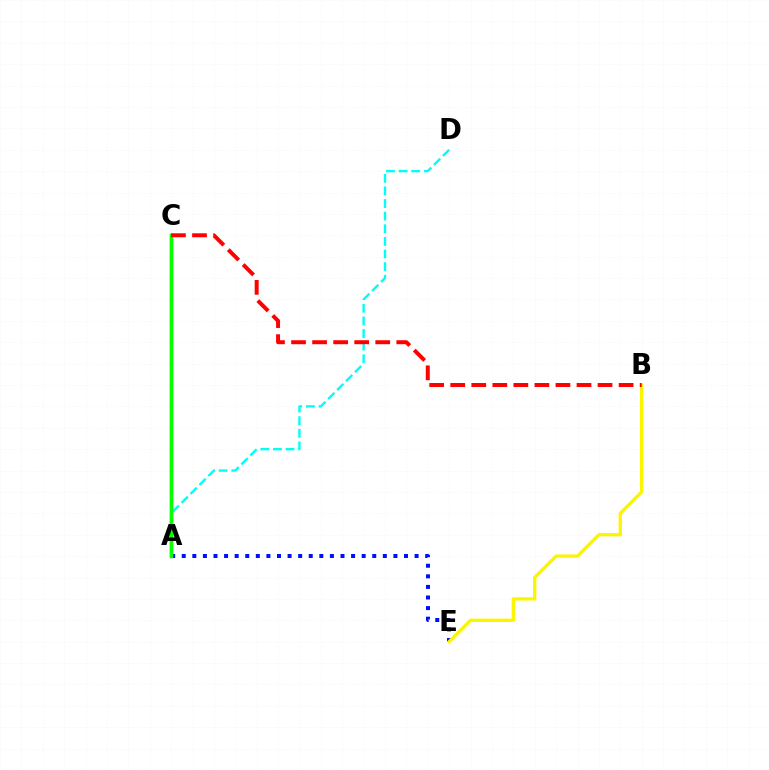{('A', 'E'): [{'color': '#0010ff', 'line_style': 'dotted', 'thickness': 2.88}], ('A', 'C'): [{'color': '#ee00ff', 'line_style': 'solid', 'thickness': 2.36}, {'color': '#08ff00', 'line_style': 'solid', 'thickness': 2.46}], ('A', 'D'): [{'color': '#00fff6', 'line_style': 'dashed', 'thickness': 1.72}], ('B', 'E'): [{'color': '#fcf500', 'line_style': 'solid', 'thickness': 2.39}], ('B', 'C'): [{'color': '#ff0000', 'line_style': 'dashed', 'thickness': 2.86}]}